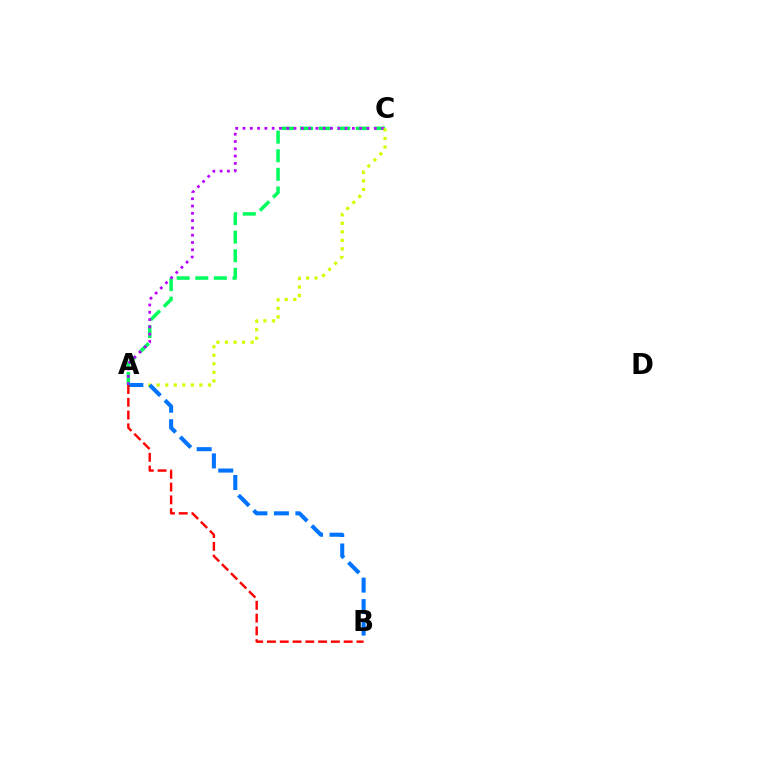{('A', 'C'): [{'color': '#00ff5c', 'line_style': 'dashed', 'thickness': 2.53}, {'color': '#b900ff', 'line_style': 'dotted', 'thickness': 1.98}, {'color': '#d1ff00', 'line_style': 'dotted', 'thickness': 2.32}], ('A', 'B'): [{'color': '#0074ff', 'line_style': 'dashed', 'thickness': 2.92}, {'color': '#ff0000', 'line_style': 'dashed', 'thickness': 1.74}]}